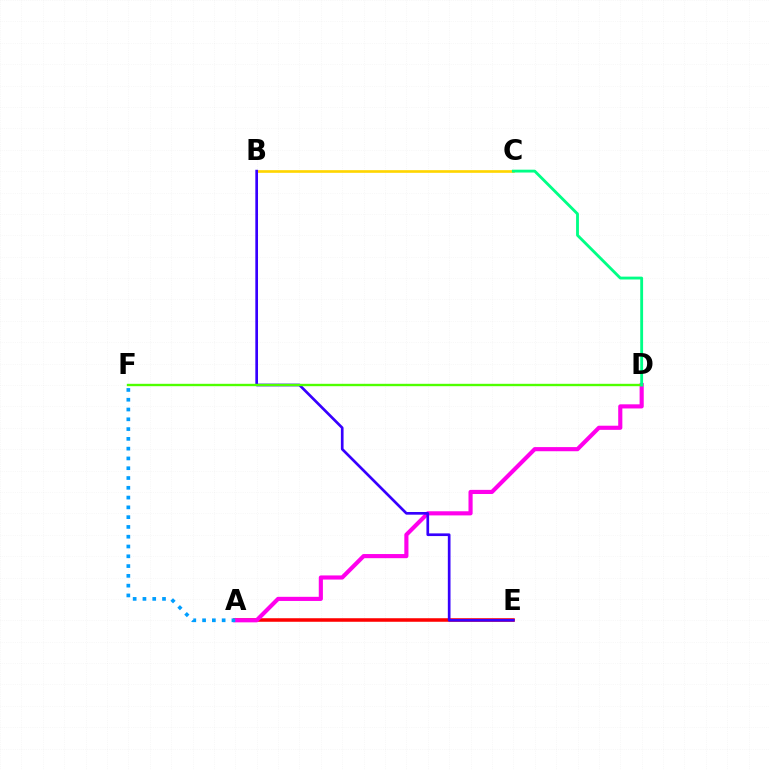{('A', 'E'): [{'color': '#ff0000', 'line_style': 'solid', 'thickness': 2.55}], ('A', 'D'): [{'color': '#ff00ed', 'line_style': 'solid', 'thickness': 2.98}], ('B', 'C'): [{'color': '#ffd500', 'line_style': 'solid', 'thickness': 1.91}], ('B', 'E'): [{'color': '#3700ff', 'line_style': 'solid', 'thickness': 1.93}], ('D', 'F'): [{'color': '#4fff00', 'line_style': 'solid', 'thickness': 1.71}], ('C', 'D'): [{'color': '#00ff86', 'line_style': 'solid', 'thickness': 2.05}], ('A', 'F'): [{'color': '#009eff', 'line_style': 'dotted', 'thickness': 2.66}]}